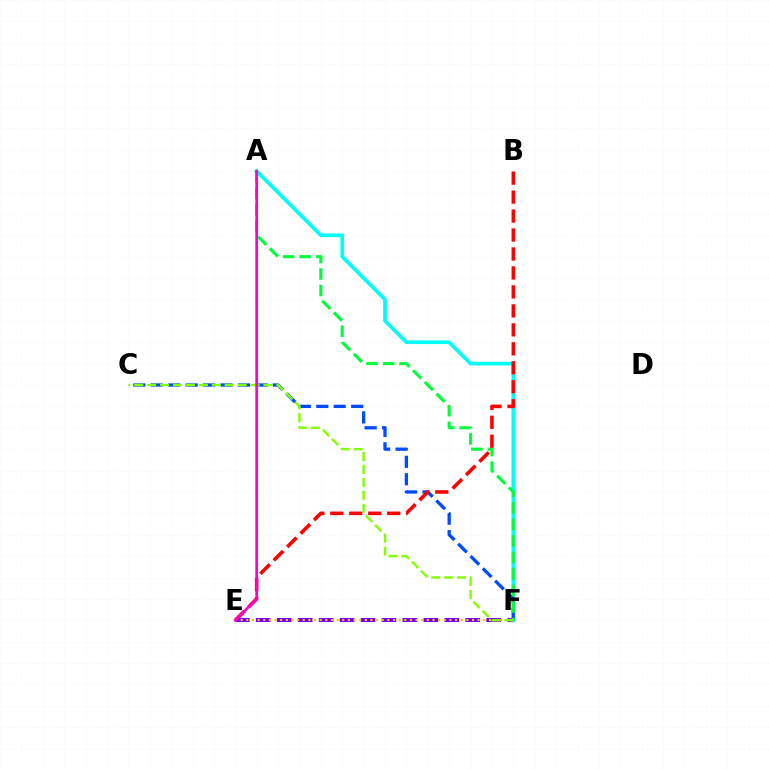{('A', 'F'): [{'color': '#00fff6', 'line_style': 'solid', 'thickness': 2.67}, {'color': '#00ff39', 'line_style': 'dashed', 'thickness': 2.25}], ('C', 'F'): [{'color': '#004bff', 'line_style': 'dashed', 'thickness': 2.37}, {'color': '#84ff00', 'line_style': 'dashed', 'thickness': 1.76}], ('E', 'F'): [{'color': '#7200ff', 'line_style': 'dashed', 'thickness': 2.85}, {'color': '#ffbd00', 'line_style': 'dotted', 'thickness': 1.53}], ('B', 'E'): [{'color': '#ff0000', 'line_style': 'dashed', 'thickness': 2.58}], ('A', 'E'): [{'color': '#ff00cf', 'line_style': 'solid', 'thickness': 1.94}]}